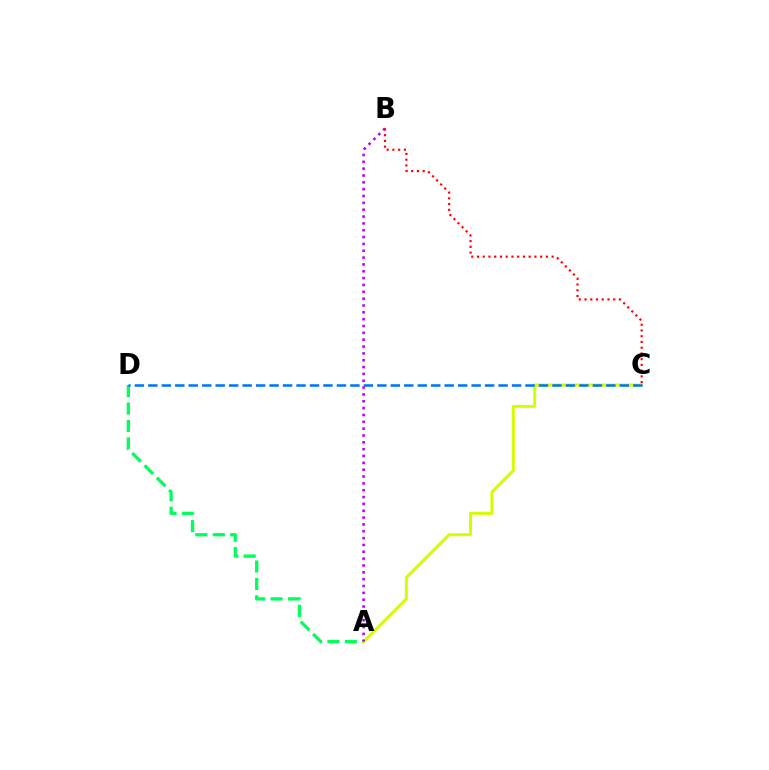{('A', 'D'): [{'color': '#00ff5c', 'line_style': 'dashed', 'thickness': 2.37}], ('A', 'C'): [{'color': '#d1ff00', 'line_style': 'solid', 'thickness': 2.15}], ('C', 'D'): [{'color': '#0074ff', 'line_style': 'dashed', 'thickness': 1.83}], ('A', 'B'): [{'color': '#b900ff', 'line_style': 'dotted', 'thickness': 1.86}], ('B', 'C'): [{'color': '#ff0000', 'line_style': 'dotted', 'thickness': 1.56}]}